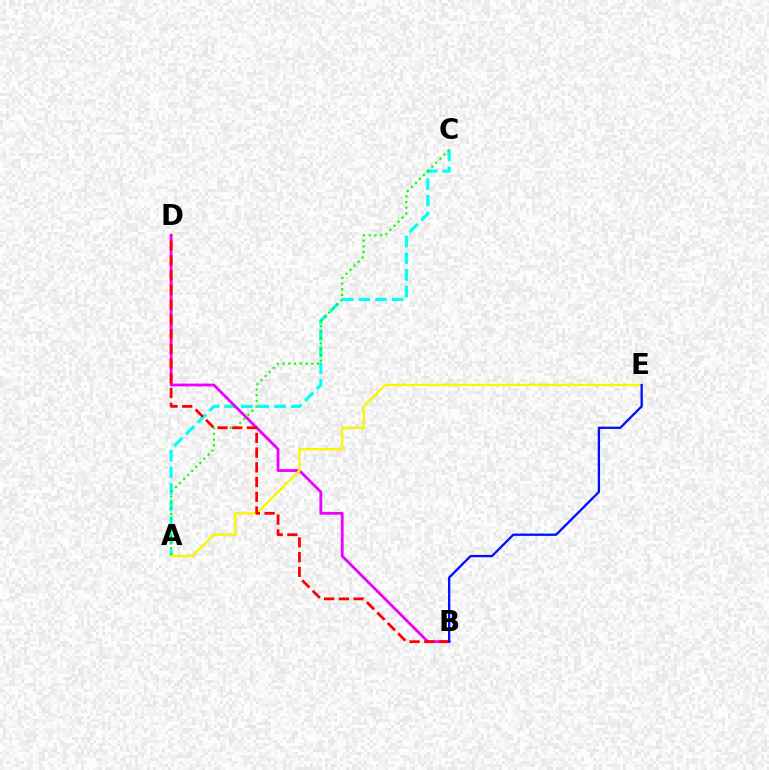{('A', 'C'): [{'color': '#00fff6', 'line_style': 'dashed', 'thickness': 2.26}, {'color': '#08ff00', 'line_style': 'dotted', 'thickness': 1.56}], ('B', 'D'): [{'color': '#ee00ff', 'line_style': 'solid', 'thickness': 2.02}, {'color': '#ff0000', 'line_style': 'dashed', 'thickness': 2.0}], ('A', 'E'): [{'color': '#fcf500', 'line_style': 'solid', 'thickness': 1.69}], ('B', 'E'): [{'color': '#0010ff', 'line_style': 'solid', 'thickness': 1.65}]}